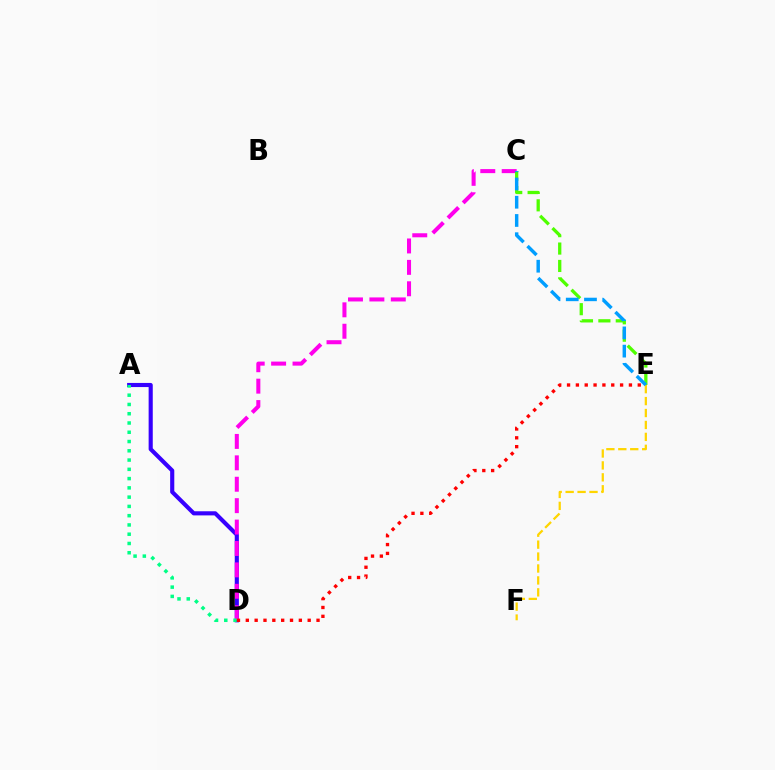{('E', 'F'): [{'color': '#ffd500', 'line_style': 'dashed', 'thickness': 1.62}], ('A', 'D'): [{'color': '#3700ff', 'line_style': 'solid', 'thickness': 2.97}, {'color': '#00ff86', 'line_style': 'dotted', 'thickness': 2.52}], ('C', 'D'): [{'color': '#ff00ed', 'line_style': 'dashed', 'thickness': 2.91}], ('C', 'E'): [{'color': '#4fff00', 'line_style': 'dashed', 'thickness': 2.36}, {'color': '#009eff', 'line_style': 'dashed', 'thickness': 2.48}], ('D', 'E'): [{'color': '#ff0000', 'line_style': 'dotted', 'thickness': 2.4}]}